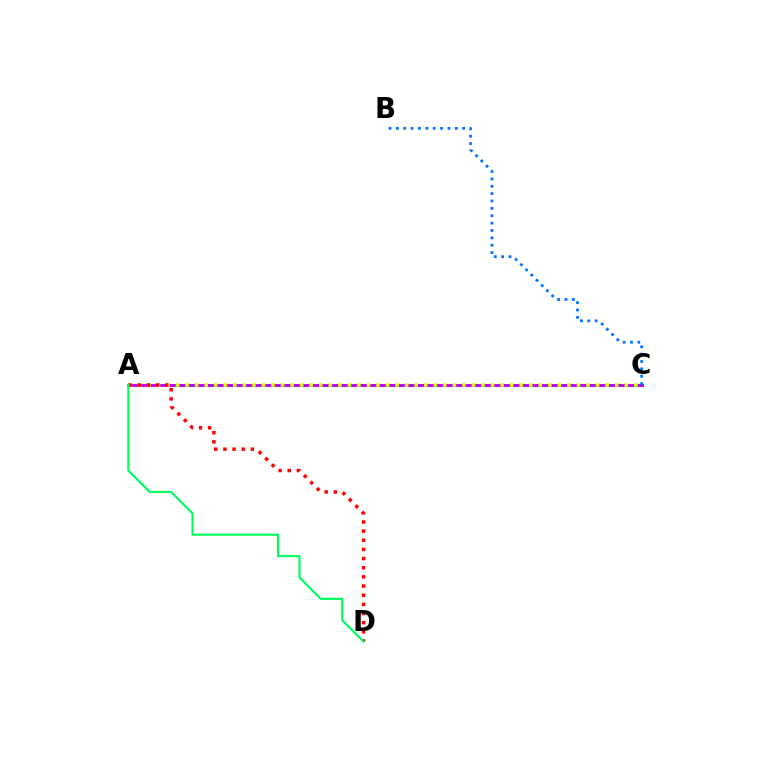{('A', 'C'): [{'color': '#b900ff', 'line_style': 'solid', 'thickness': 2.07}, {'color': '#d1ff00', 'line_style': 'dotted', 'thickness': 2.59}], ('A', 'D'): [{'color': '#ff0000', 'line_style': 'dotted', 'thickness': 2.49}, {'color': '#00ff5c', 'line_style': 'solid', 'thickness': 1.57}], ('B', 'C'): [{'color': '#0074ff', 'line_style': 'dotted', 'thickness': 2.0}]}